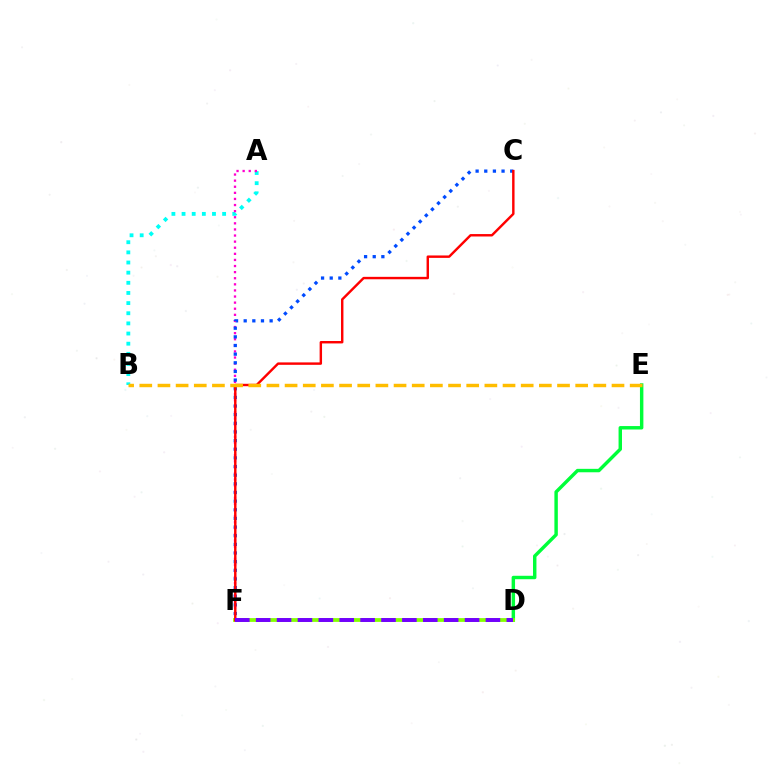{('A', 'B'): [{'color': '#00fff6', 'line_style': 'dotted', 'thickness': 2.76}], ('D', 'E'): [{'color': '#00ff39', 'line_style': 'solid', 'thickness': 2.47}], ('A', 'F'): [{'color': '#ff00cf', 'line_style': 'dotted', 'thickness': 1.66}], ('D', 'F'): [{'color': '#84ff00', 'line_style': 'solid', 'thickness': 2.72}, {'color': '#7200ff', 'line_style': 'dashed', 'thickness': 2.84}], ('C', 'F'): [{'color': '#004bff', 'line_style': 'dotted', 'thickness': 2.35}, {'color': '#ff0000', 'line_style': 'solid', 'thickness': 1.75}], ('B', 'E'): [{'color': '#ffbd00', 'line_style': 'dashed', 'thickness': 2.47}]}